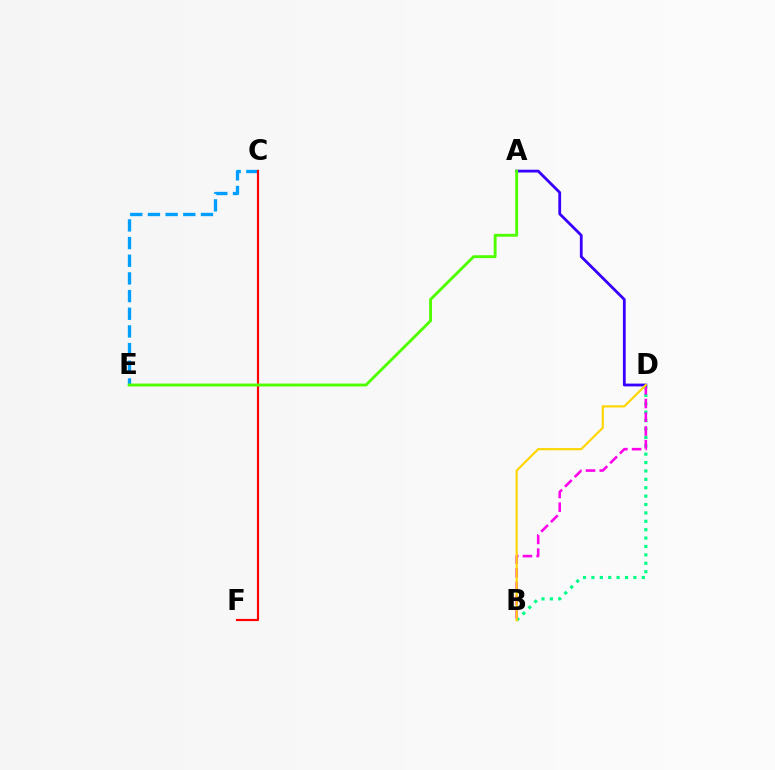{('B', 'D'): [{'color': '#00ff86', 'line_style': 'dotted', 'thickness': 2.28}, {'color': '#ff00ed', 'line_style': 'dashed', 'thickness': 1.86}, {'color': '#ffd500', 'line_style': 'solid', 'thickness': 1.54}], ('A', 'D'): [{'color': '#3700ff', 'line_style': 'solid', 'thickness': 2.01}], ('C', 'E'): [{'color': '#009eff', 'line_style': 'dashed', 'thickness': 2.4}], ('C', 'F'): [{'color': '#ff0000', 'line_style': 'solid', 'thickness': 1.57}], ('A', 'E'): [{'color': '#4fff00', 'line_style': 'solid', 'thickness': 2.07}]}